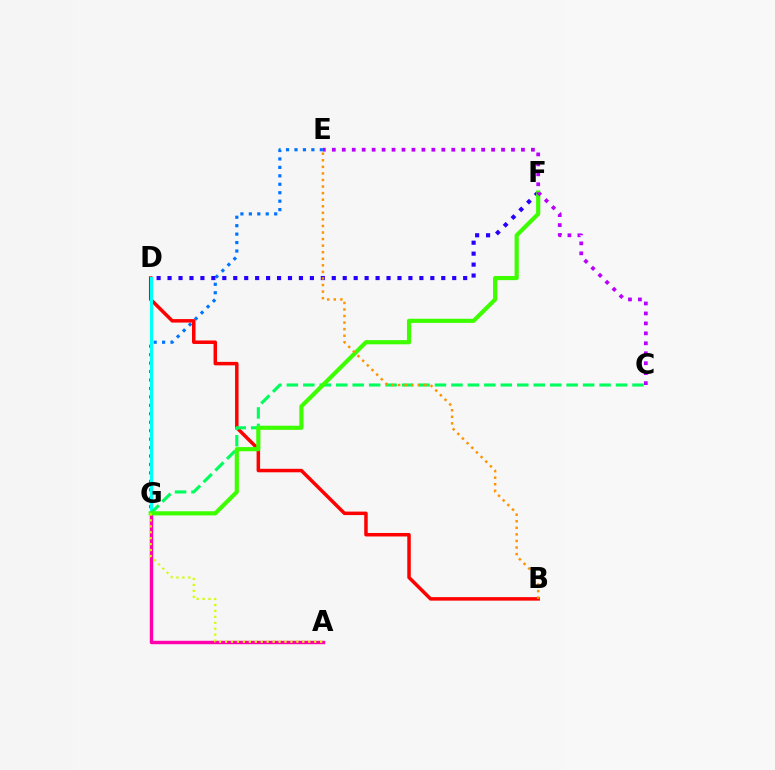{('E', 'G'): [{'color': '#0074ff', 'line_style': 'dotted', 'thickness': 2.29}], ('B', 'D'): [{'color': '#ff0000', 'line_style': 'solid', 'thickness': 2.51}], ('D', 'G'): [{'color': '#00fff6', 'line_style': 'solid', 'thickness': 2.21}], ('C', 'G'): [{'color': '#00ff5c', 'line_style': 'dashed', 'thickness': 2.24}], ('D', 'F'): [{'color': '#2500ff', 'line_style': 'dotted', 'thickness': 2.97}], ('A', 'G'): [{'color': '#ff00ac', 'line_style': 'solid', 'thickness': 2.47}, {'color': '#d1ff00', 'line_style': 'dotted', 'thickness': 1.61}], ('F', 'G'): [{'color': '#3dff00', 'line_style': 'solid', 'thickness': 2.99}], ('B', 'E'): [{'color': '#ff9400', 'line_style': 'dotted', 'thickness': 1.78}], ('C', 'E'): [{'color': '#b900ff', 'line_style': 'dotted', 'thickness': 2.7}]}